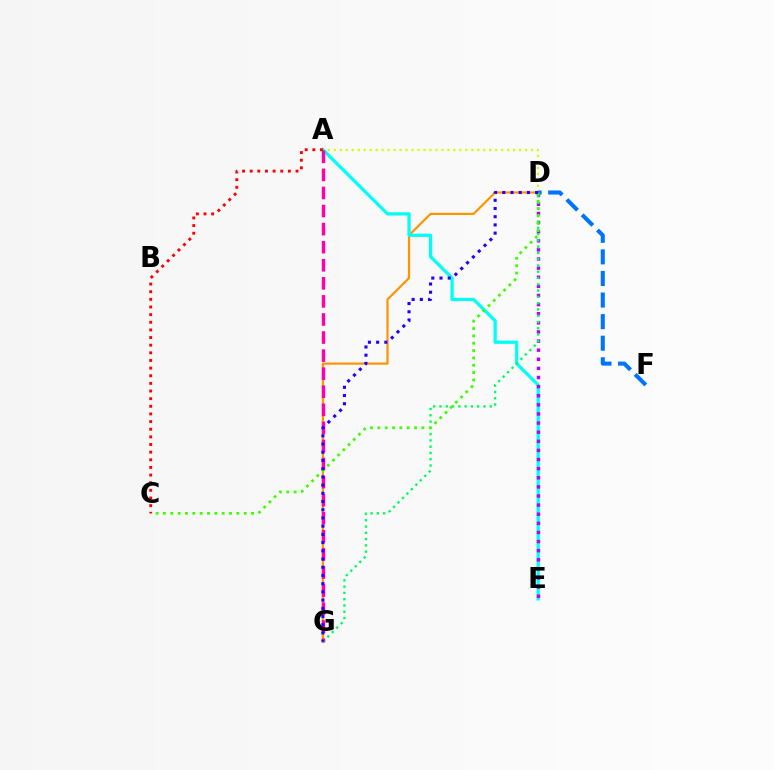{('A', 'D'): [{'color': '#d1ff00', 'line_style': 'dotted', 'thickness': 1.62}], ('D', 'G'): [{'color': '#ff9400', 'line_style': 'solid', 'thickness': 1.57}, {'color': '#00ff5c', 'line_style': 'dotted', 'thickness': 1.71}, {'color': '#2500ff', 'line_style': 'dotted', 'thickness': 2.23}], ('A', 'E'): [{'color': '#00fff6', 'line_style': 'solid', 'thickness': 2.35}], ('D', 'E'): [{'color': '#b900ff', 'line_style': 'dotted', 'thickness': 2.48}], ('A', 'G'): [{'color': '#ff00ac', 'line_style': 'dashed', 'thickness': 2.46}], ('D', 'F'): [{'color': '#0074ff', 'line_style': 'dashed', 'thickness': 2.93}], ('C', 'D'): [{'color': '#3dff00', 'line_style': 'dotted', 'thickness': 1.99}], ('A', 'C'): [{'color': '#ff0000', 'line_style': 'dotted', 'thickness': 2.08}]}